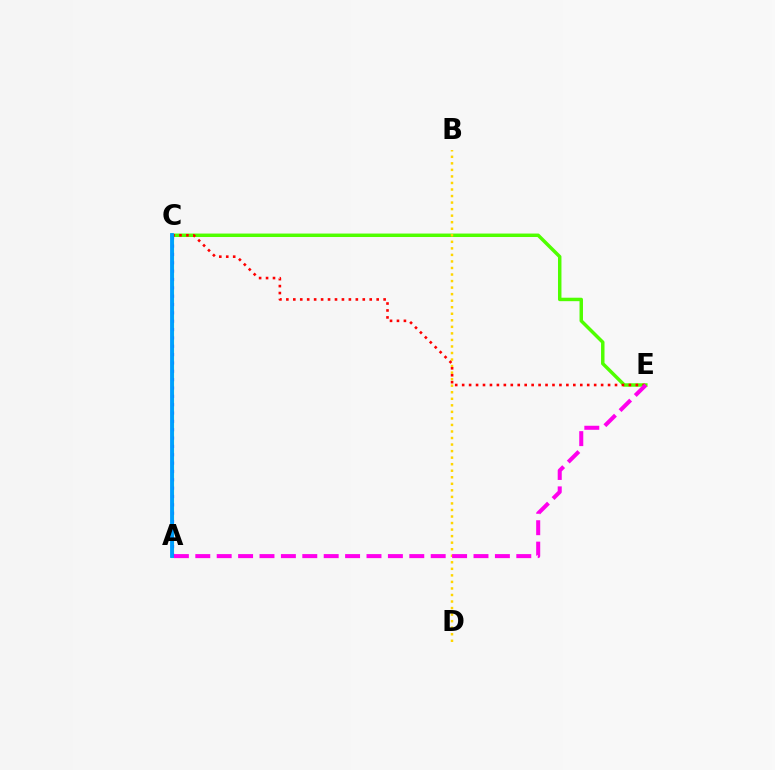{('C', 'E'): [{'color': '#4fff00', 'line_style': 'solid', 'thickness': 2.49}, {'color': '#ff0000', 'line_style': 'dotted', 'thickness': 1.89}], ('B', 'D'): [{'color': '#ffd500', 'line_style': 'dotted', 'thickness': 1.78}], ('A', 'C'): [{'color': '#00ff86', 'line_style': 'solid', 'thickness': 2.24}, {'color': '#3700ff', 'line_style': 'dotted', 'thickness': 2.27}, {'color': '#009eff', 'line_style': 'solid', 'thickness': 2.74}], ('A', 'E'): [{'color': '#ff00ed', 'line_style': 'dashed', 'thickness': 2.91}]}